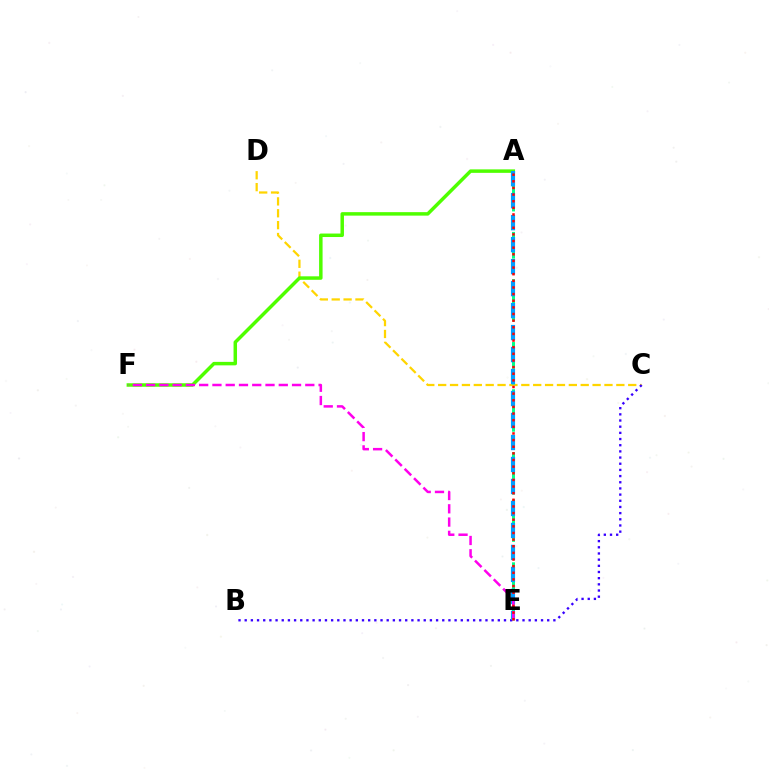{('C', 'D'): [{'color': '#ffd500', 'line_style': 'dashed', 'thickness': 1.61}], ('A', 'E'): [{'color': '#00ff86', 'line_style': 'dashed', 'thickness': 2.14}, {'color': '#009eff', 'line_style': 'dashed', 'thickness': 2.99}, {'color': '#ff0000', 'line_style': 'dotted', 'thickness': 1.8}], ('A', 'F'): [{'color': '#4fff00', 'line_style': 'solid', 'thickness': 2.51}], ('B', 'C'): [{'color': '#3700ff', 'line_style': 'dotted', 'thickness': 1.68}], ('E', 'F'): [{'color': '#ff00ed', 'line_style': 'dashed', 'thickness': 1.8}]}